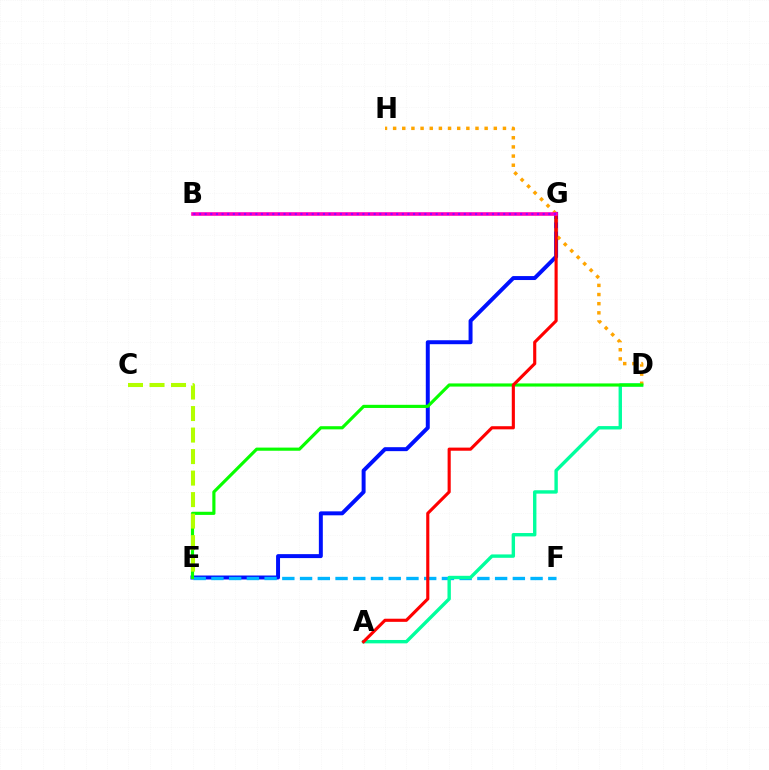{('E', 'G'): [{'color': '#0010ff', 'line_style': 'solid', 'thickness': 2.85}], ('E', 'F'): [{'color': '#00b5ff', 'line_style': 'dashed', 'thickness': 2.41}], ('A', 'D'): [{'color': '#00ff9d', 'line_style': 'solid', 'thickness': 2.44}], ('D', 'H'): [{'color': '#ffa500', 'line_style': 'dotted', 'thickness': 2.49}], ('D', 'E'): [{'color': '#08ff00', 'line_style': 'solid', 'thickness': 2.27}], ('C', 'E'): [{'color': '#b3ff00', 'line_style': 'dashed', 'thickness': 2.92}], ('A', 'G'): [{'color': '#ff0000', 'line_style': 'solid', 'thickness': 2.25}], ('B', 'G'): [{'color': '#ff00bd', 'line_style': 'solid', 'thickness': 2.6}, {'color': '#9b00ff', 'line_style': 'dotted', 'thickness': 1.53}]}